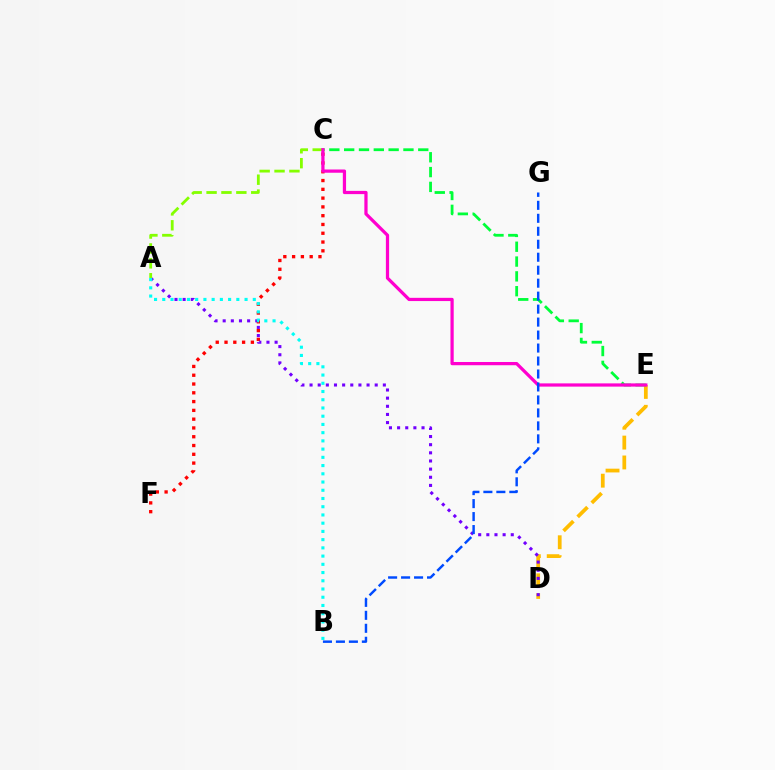{('C', 'F'): [{'color': '#ff0000', 'line_style': 'dotted', 'thickness': 2.39}], ('D', 'E'): [{'color': '#ffbd00', 'line_style': 'dashed', 'thickness': 2.7}], ('A', 'D'): [{'color': '#7200ff', 'line_style': 'dotted', 'thickness': 2.21}], ('A', 'C'): [{'color': '#84ff00', 'line_style': 'dashed', 'thickness': 2.02}], ('C', 'E'): [{'color': '#00ff39', 'line_style': 'dashed', 'thickness': 2.01}, {'color': '#ff00cf', 'line_style': 'solid', 'thickness': 2.33}], ('A', 'B'): [{'color': '#00fff6', 'line_style': 'dotted', 'thickness': 2.24}], ('B', 'G'): [{'color': '#004bff', 'line_style': 'dashed', 'thickness': 1.76}]}